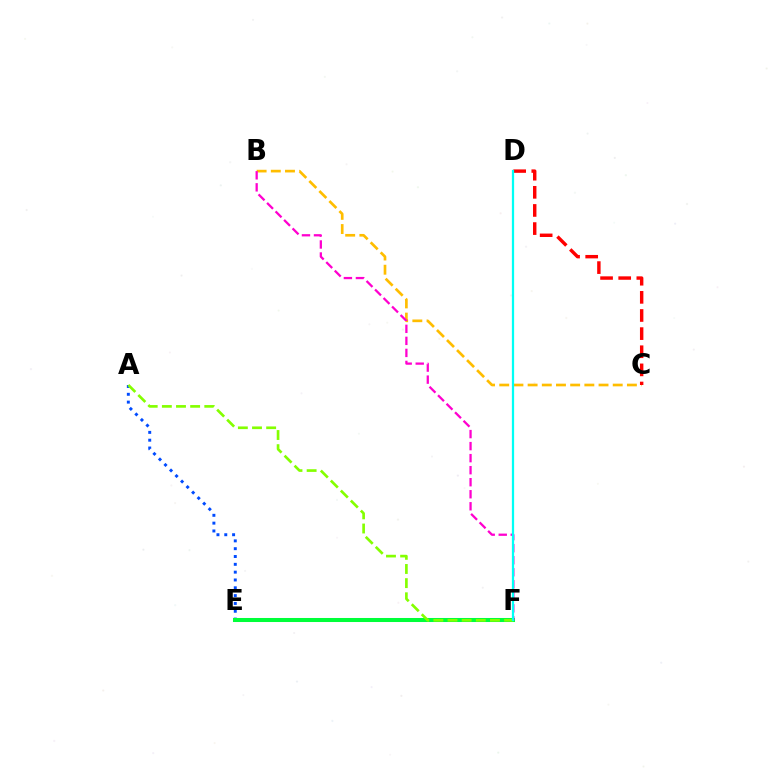{('B', 'C'): [{'color': '#ffbd00', 'line_style': 'dashed', 'thickness': 1.93}], ('E', 'F'): [{'color': '#7200ff', 'line_style': 'dotted', 'thickness': 1.68}, {'color': '#00ff39', 'line_style': 'solid', 'thickness': 2.9}], ('A', 'E'): [{'color': '#004bff', 'line_style': 'dotted', 'thickness': 2.13}], ('B', 'F'): [{'color': '#ff00cf', 'line_style': 'dashed', 'thickness': 1.63}], ('C', 'D'): [{'color': '#ff0000', 'line_style': 'dashed', 'thickness': 2.46}], ('A', 'F'): [{'color': '#84ff00', 'line_style': 'dashed', 'thickness': 1.92}], ('D', 'F'): [{'color': '#00fff6', 'line_style': 'solid', 'thickness': 1.61}]}